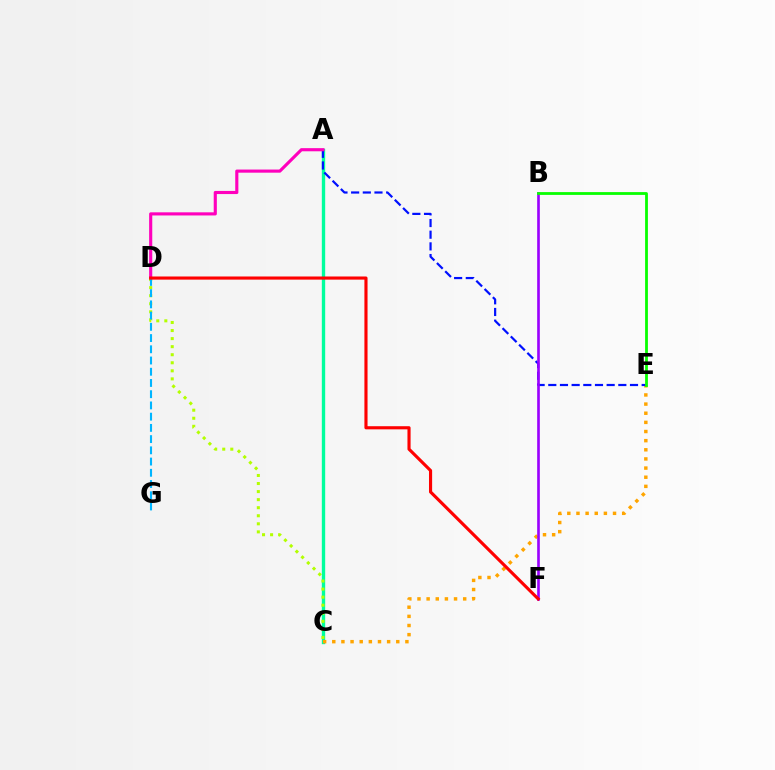{('A', 'C'): [{'color': '#00ff9d', 'line_style': 'solid', 'thickness': 2.42}], ('C', 'E'): [{'color': '#ffa500', 'line_style': 'dotted', 'thickness': 2.48}], ('A', 'E'): [{'color': '#0010ff', 'line_style': 'dashed', 'thickness': 1.59}], ('A', 'D'): [{'color': '#ff00bd', 'line_style': 'solid', 'thickness': 2.25}], ('B', 'F'): [{'color': '#9b00ff', 'line_style': 'solid', 'thickness': 1.9}], ('B', 'E'): [{'color': '#08ff00', 'line_style': 'solid', 'thickness': 2.01}], ('C', 'D'): [{'color': '#b3ff00', 'line_style': 'dotted', 'thickness': 2.19}], ('D', 'G'): [{'color': '#00b5ff', 'line_style': 'dashed', 'thickness': 1.53}], ('D', 'F'): [{'color': '#ff0000', 'line_style': 'solid', 'thickness': 2.26}]}